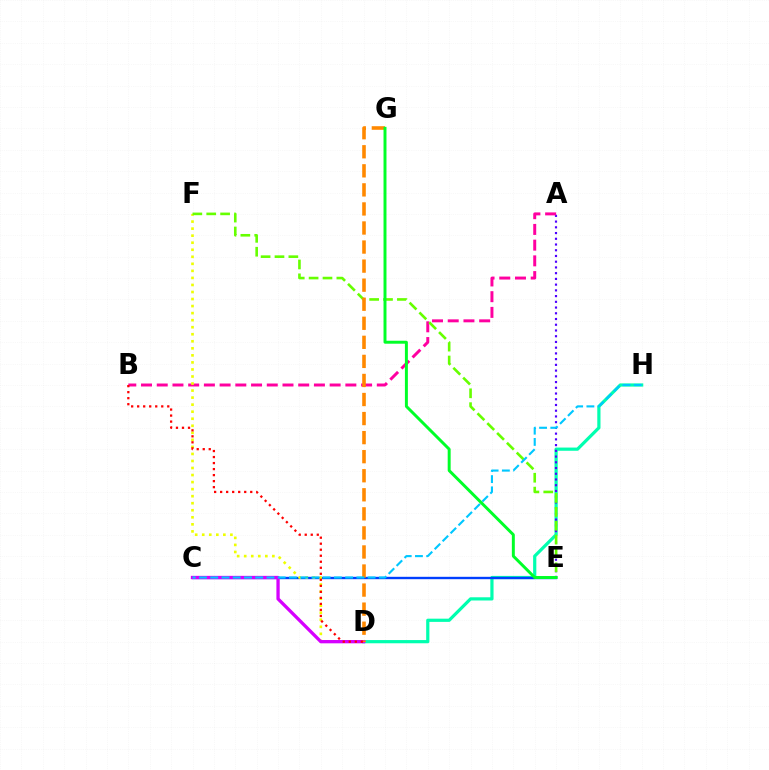{('D', 'H'): [{'color': '#00ffaf', 'line_style': 'solid', 'thickness': 2.31}], ('A', 'E'): [{'color': '#4f00ff', 'line_style': 'dotted', 'thickness': 1.56}], ('A', 'B'): [{'color': '#ff00a0', 'line_style': 'dashed', 'thickness': 2.14}], ('C', 'E'): [{'color': '#003fff', 'line_style': 'solid', 'thickness': 1.71}], ('D', 'F'): [{'color': '#eeff00', 'line_style': 'dotted', 'thickness': 1.91}], ('C', 'D'): [{'color': '#d600ff', 'line_style': 'solid', 'thickness': 2.37}], ('E', 'F'): [{'color': '#66ff00', 'line_style': 'dashed', 'thickness': 1.89}], ('D', 'G'): [{'color': '#ff8800', 'line_style': 'dashed', 'thickness': 2.59}], ('C', 'H'): [{'color': '#00c7ff', 'line_style': 'dashed', 'thickness': 1.53}], ('B', 'D'): [{'color': '#ff0000', 'line_style': 'dotted', 'thickness': 1.64}], ('E', 'G'): [{'color': '#00ff27', 'line_style': 'solid', 'thickness': 2.13}]}